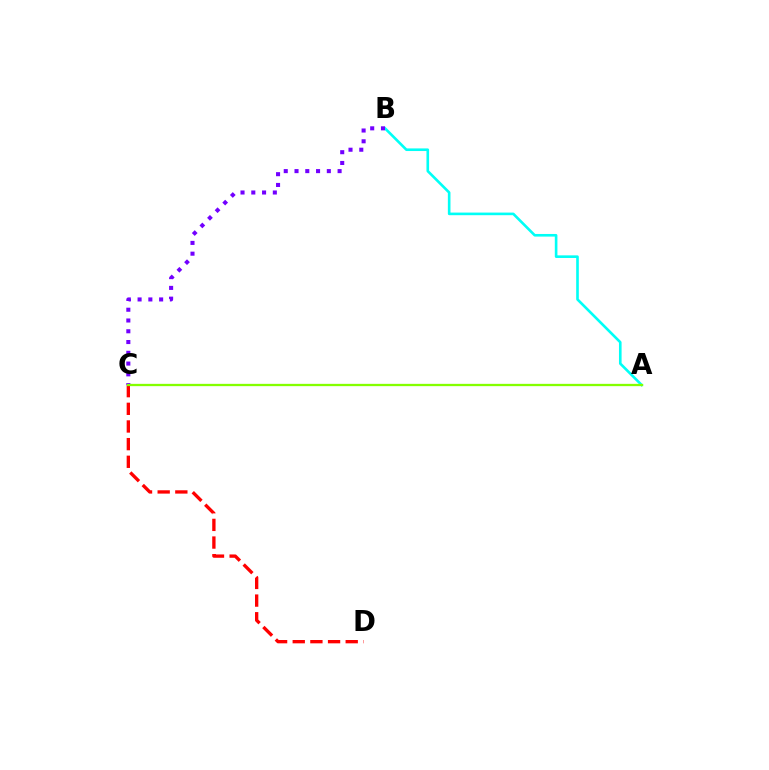{('C', 'D'): [{'color': '#ff0000', 'line_style': 'dashed', 'thickness': 2.4}], ('A', 'B'): [{'color': '#00fff6', 'line_style': 'solid', 'thickness': 1.89}], ('B', 'C'): [{'color': '#7200ff', 'line_style': 'dotted', 'thickness': 2.93}], ('A', 'C'): [{'color': '#84ff00', 'line_style': 'solid', 'thickness': 1.65}]}